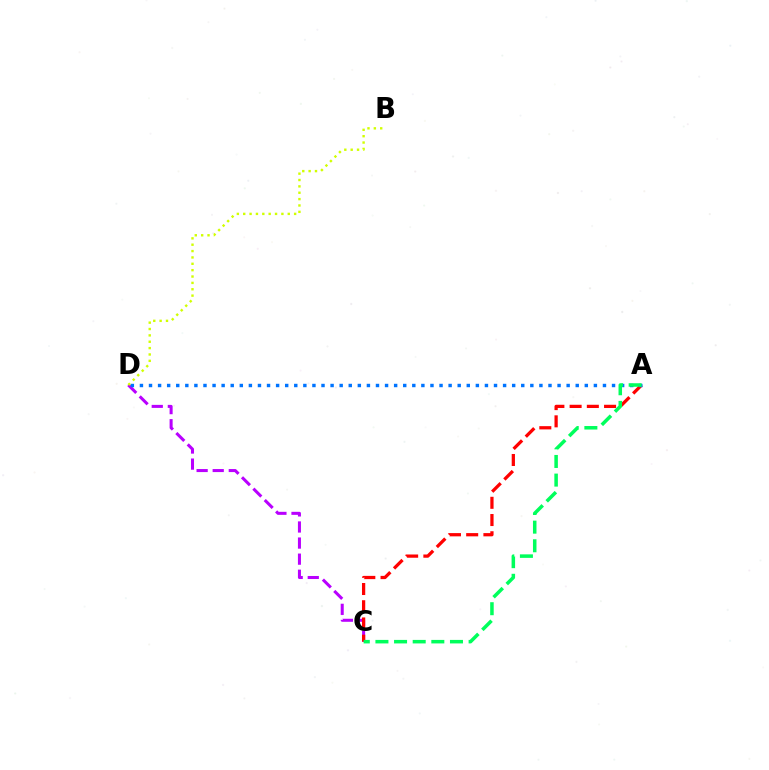{('C', 'D'): [{'color': '#b900ff', 'line_style': 'dashed', 'thickness': 2.19}], ('A', 'C'): [{'color': '#ff0000', 'line_style': 'dashed', 'thickness': 2.34}, {'color': '#00ff5c', 'line_style': 'dashed', 'thickness': 2.53}], ('A', 'D'): [{'color': '#0074ff', 'line_style': 'dotted', 'thickness': 2.47}], ('B', 'D'): [{'color': '#d1ff00', 'line_style': 'dotted', 'thickness': 1.73}]}